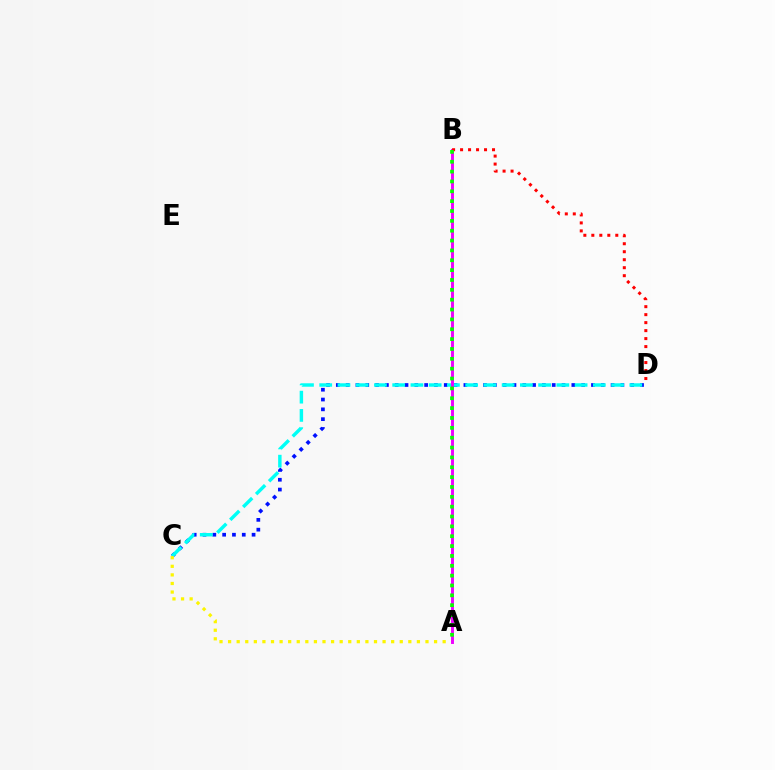{('C', 'D'): [{'color': '#0010ff', 'line_style': 'dotted', 'thickness': 2.67}, {'color': '#00fff6', 'line_style': 'dashed', 'thickness': 2.48}], ('A', 'C'): [{'color': '#fcf500', 'line_style': 'dotted', 'thickness': 2.33}], ('A', 'B'): [{'color': '#ee00ff', 'line_style': 'solid', 'thickness': 2.11}, {'color': '#08ff00', 'line_style': 'dotted', 'thickness': 2.68}], ('B', 'D'): [{'color': '#ff0000', 'line_style': 'dotted', 'thickness': 2.17}]}